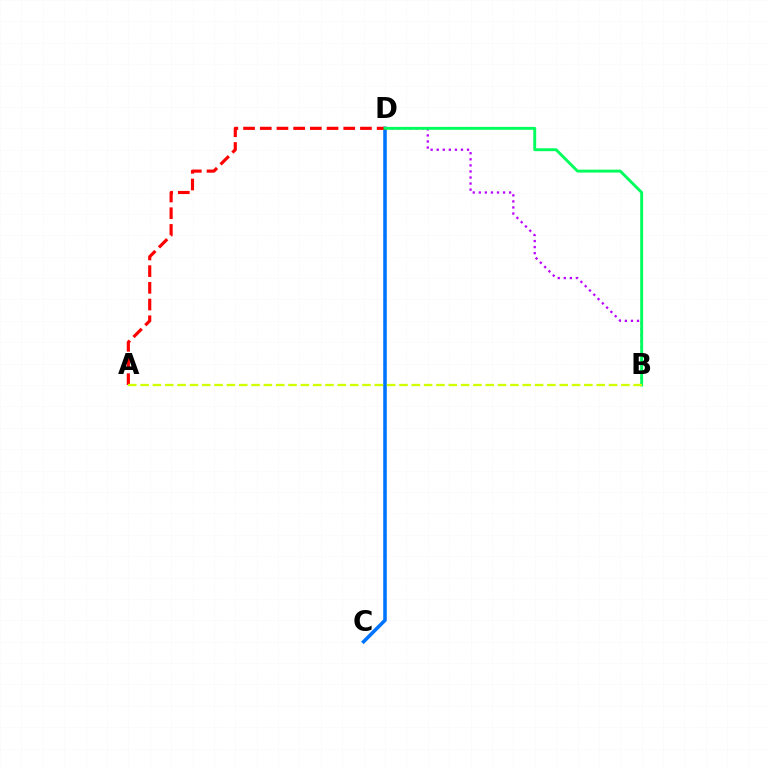{('C', 'D'): [{'color': '#0074ff', 'line_style': 'solid', 'thickness': 2.56}], ('B', 'D'): [{'color': '#b900ff', 'line_style': 'dotted', 'thickness': 1.65}, {'color': '#00ff5c', 'line_style': 'solid', 'thickness': 2.09}], ('A', 'D'): [{'color': '#ff0000', 'line_style': 'dashed', 'thickness': 2.27}], ('A', 'B'): [{'color': '#d1ff00', 'line_style': 'dashed', 'thickness': 1.67}]}